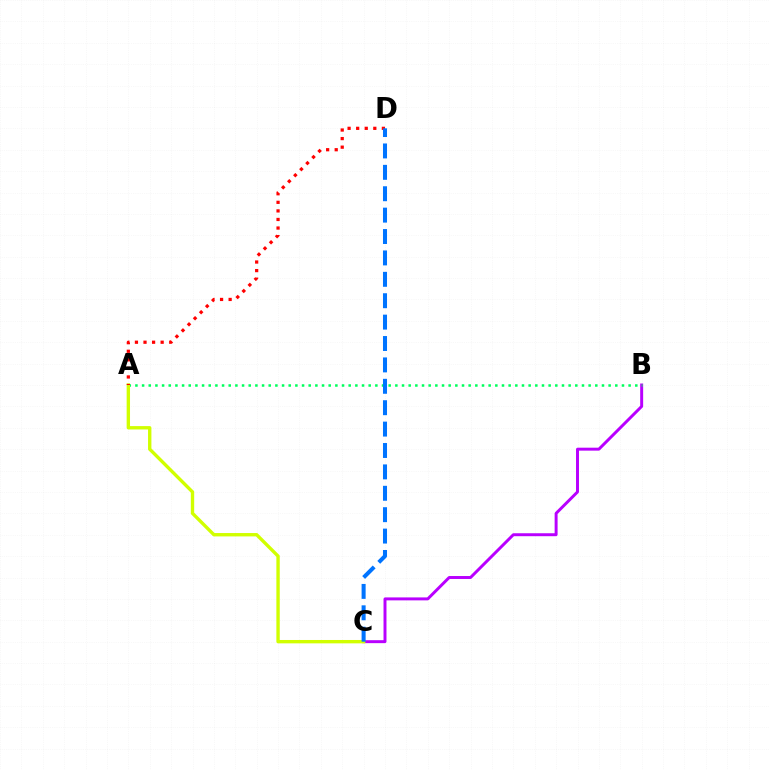{('B', 'C'): [{'color': '#b900ff', 'line_style': 'solid', 'thickness': 2.13}], ('A', 'B'): [{'color': '#00ff5c', 'line_style': 'dotted', 'thickness': 1.81}], ('A', 'C'): [{'color': '#d1ff00', 'line_style': 'solid', 'thickness': 2.43}], ('A', 'D'): [{'color': '#ff0000', 'line_style': 'dotted', 'thickness': 2.33}], ('C', 'D'): [{'color': '#0074ff', 'line_style': 'dashed', 'thickness': 2.91}]}